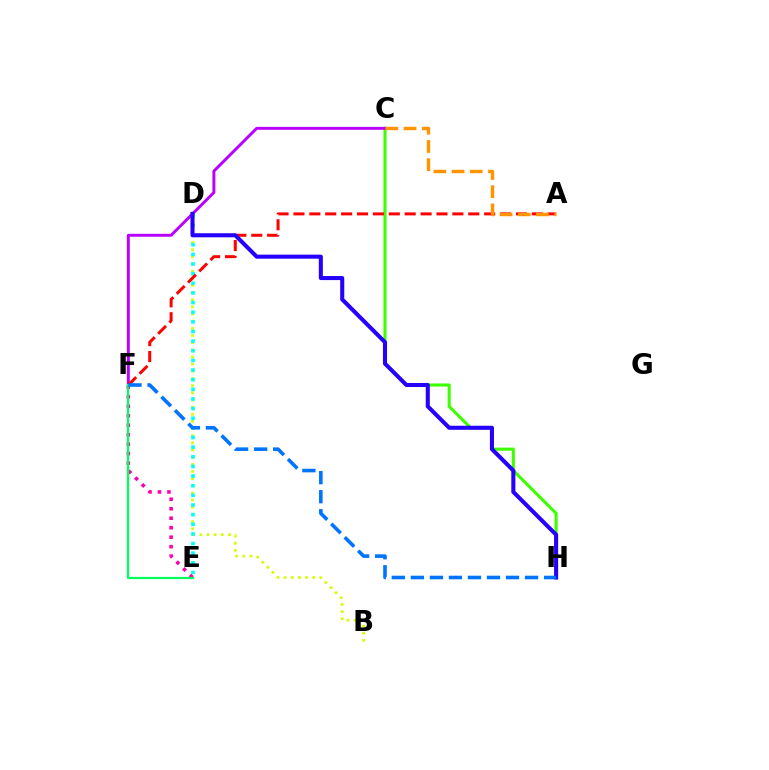{('C', 'H'): [{'color': '#3dff00', 'line_style': 'solid', 'thickness': 2.22}], ('B', 'D'): [{'color': '#d1ff00', 'line_style': 'dotted', 'thickness': 1.94}], ('C', 'F'): [{'color': '#b900ff', 'line_style': 'solid', 'thickness': 2.12}], ('D', 'E'): [{'color': '#00fff6', 'line_style': 'dotted', 'thickness': 2.62}], ('A', 'F'): [{'color': '#ff0000', 'line_style': 'dashed', 'thickness': 2.16}], ('E', 'F'): [{'color': '#ff00ac', 'line_style': 'dotted', 'thickness': 2.58}, {'color': '#00ff5c', 'line_style': 'solid', 'thickness': 1.61}], ('D', 'H'): [{'color': '#2500ff', 'line_style': 'solid', 'thickness': 2.92}], ('F', 'H'): [{'color': '#0074ff', 'line_style': 'dashed', 'thickness': 2.59}], ('A', 'C'): [{'color': '#ff9400', 'line_style': 'dashed', 'thickness': 2.47}]}